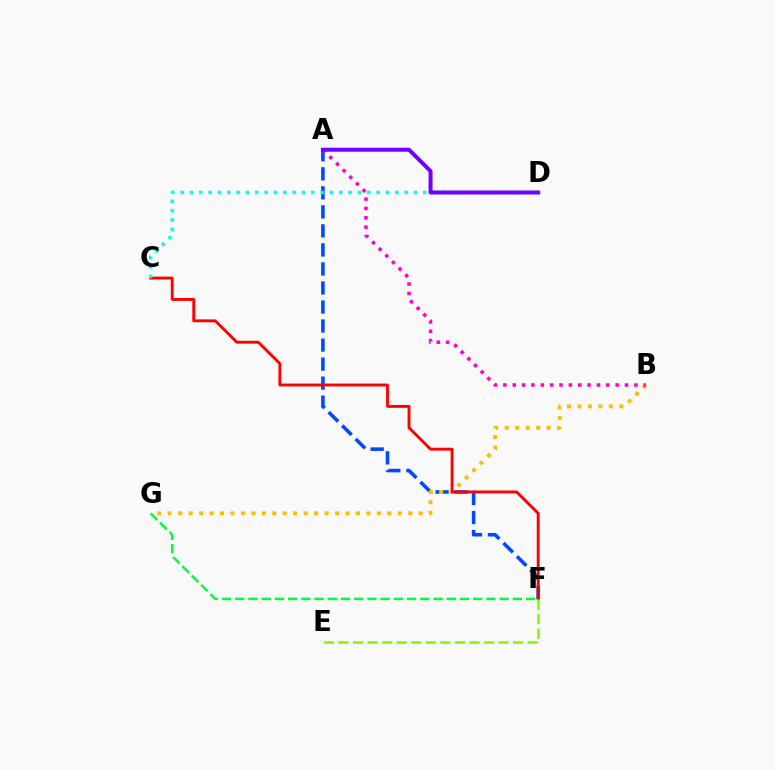{('A', 'F'): [{'color': '#004bff', 'line_style': 'dashed', 'thickness': 2.59}], ('B', 'G'): [{'color': '#ffbd00', 'line_style': 'dotted', 'thickness': 2.84}], ('A', 'B'): [{'color': '#ff00cf', 'line_style': 'dotted', 'thickness': 2.54}], ('C', 'F'): [{'color': '#ff0000', 'line_style': 'solid', 'thickness': 2.08}], ('F', 'G'): [{'color': '#00ff39', 'line_style': 'dashed', 'thickness': 1.8}], ('C', 'D'): [{'color': '#00fff6', 'line_style': 'dotted', 'thickness': 2.54}], ('E', 'F'): [{'color': '#84ff00', 'line_style': 'dashed', 'thickness': 1.98}], ('A', 'D'): [{'color': '#7200ff', 'line_style': 'solid', 'thickness': 2.87}]}